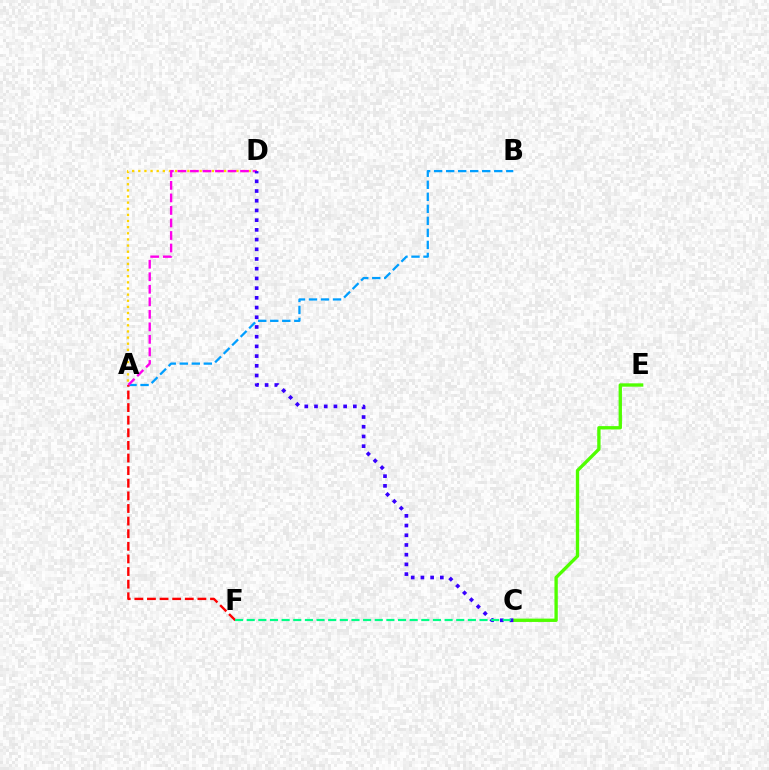{('A', 'B'): [{'color': '#009eff', 'line_style': 'dashed', 'thickness': 1.63}], ('A', 'D'): [{'color': '#ffd500', 'line_style': 'dotted', 'thickness': 1.67}, {'color': '#ff00ed', 'line_style': 'dashed', 'thickness': 1.7}], ('A', 'F'): [{'color': '#ff0000', 'line_style': 'dashed', 'thickness': 1.71}], ('C', 'E'): [{'color': '#4fff00', 'line_style': 'solid', 'thickness': 2.4}], ('C', 'D'): [{'color': '#3700ff', 'line_style': 'dotted', 'thickness': 2.64}], ('C', 'F'): [{'color': '#00ff86', 'line_style': 'dashed', 'thickness': 1.58}]}